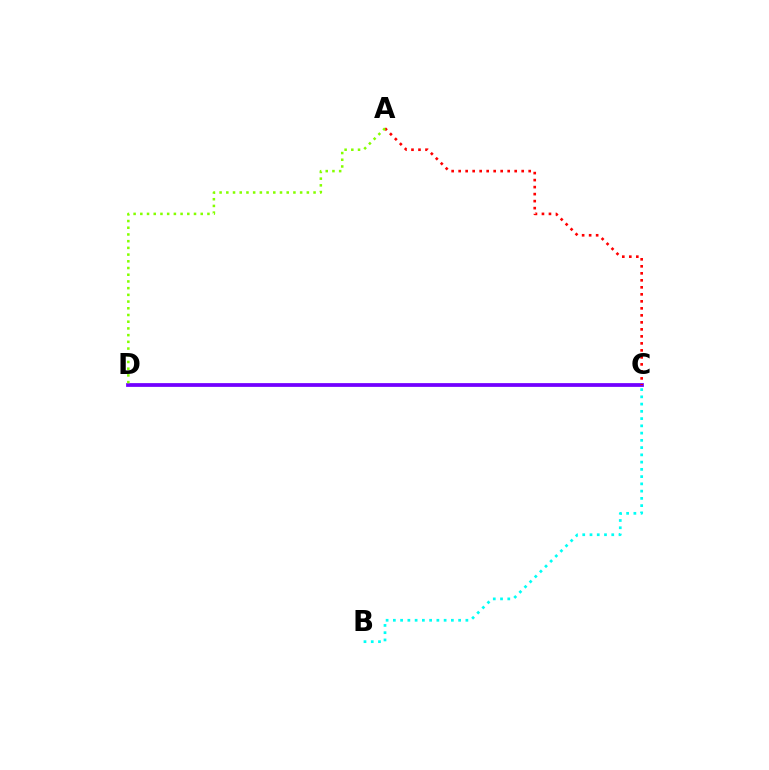{('C', 'D'): [{'color': '#7200ff', 'line_style': 'solid', 'thickness': 2.7}], ('A', 'C'): [{'color': '#ff0000', 'line_style': 'dotted', 'thickness': 1.9}], ('B', 'C'): [{'color': '#00fff6', 'line_style': 'dotted', 'thickness': 1.97}], ('A', 'D'): [{'color': '#84ff00', 'line_style': 'dotted', 'thickness': 1.82}]}